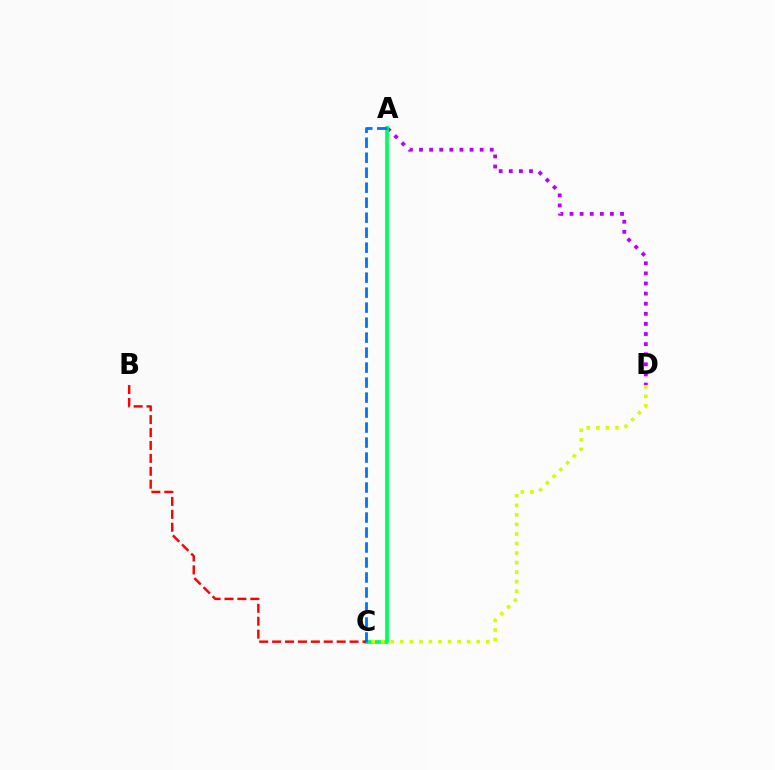{('A', 'D'): [{'color': '#b900ff', 'line_style': 'dotted', 'thickness': 2.75}], ('A', 'C'): [{'color': '#00ff5c', 'line_style': 'solid', 'thickness': 2.7}, {'color': '#0074ff', 'line_style': 'dashed', 'thickness': 2.04}], ('C', 'D'): [{'color': '#d1ff00', 'line_style': 'dotted', 'thickness': 2.59}], ('B', 'C'): [{'color': '#ff0000', 'line_style': 'dashed', 'thickness': 1.75}]}